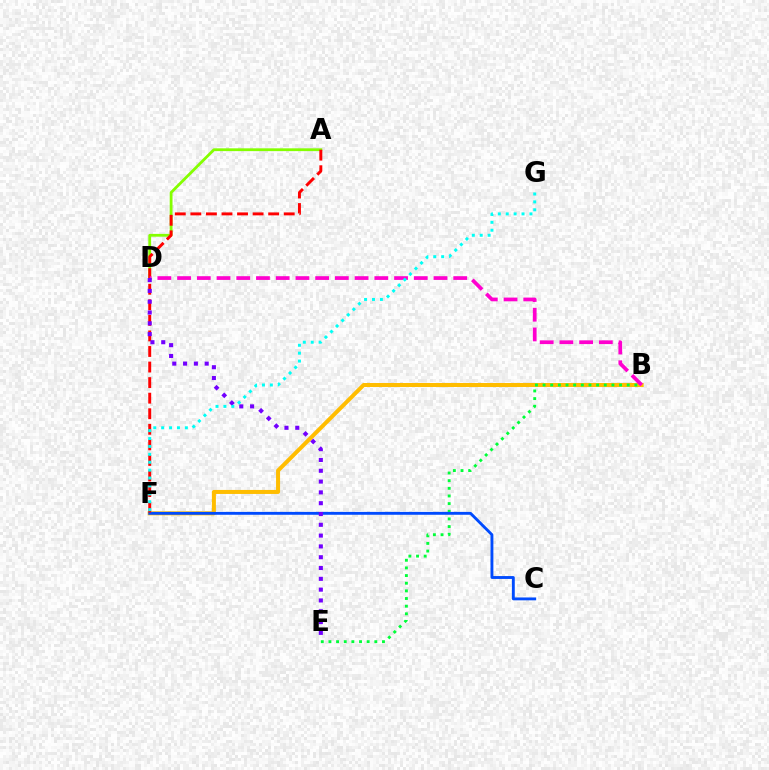{('B', 'F'): [{'color': '#ffbd00', 'line_style': 'solid', 'thickness': 2.89}], ('A', 'D'): [{'color': '#84ff00', 'line_style': 'solid', 'thickness': 2.02}], ('B', 'E'): [{'color': '#00ff39', 'line_style': 'dotted', 'thickness': 2.08}], ('C', 'F'): [{'color': '#004bff', 'line_style': 'solid', 'thickness': 2.06}], ('A', 'F'): [{'color': '#ff0000', 'line_style': 'dashed', 'thickness': 2.11}], ('B', 'D'): [{'color': '#ff00cf', 'line_style': 'dashed', 'thickness': 2.68}], ('D', 'E'): [{'color': '#7200ff', 'line_style': 'dotted', 'thickness': 2.94}], ('F', 'G'): [{'color': '#00fff6', 'line_style': 'dotted', 'thickness': 2.15}]}